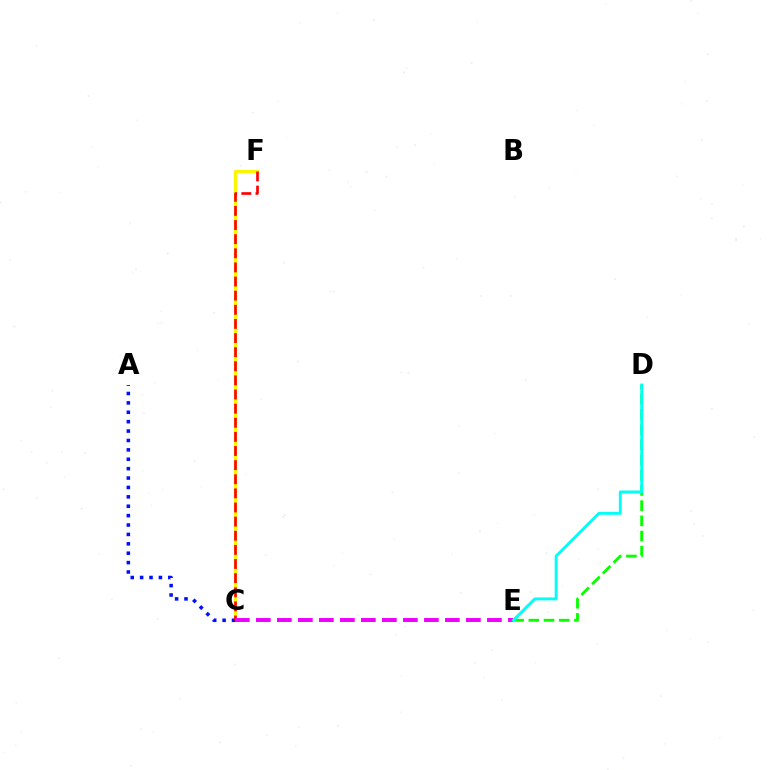{('C', 'F'): [{'color': '#fcf500', 'line_style': 'solid', 'thickness': 2.22}, {'color': '#ff0000', 'line_style': 'dashed', 'thickness': 1.92}], ('A', 'C'): [{'color': '#0010ff', 'line_style': 'dotted', 'thickness': 2.55}], ('C', 'E'): [{'color': '#ee00ff', 'line_style': 'dashed', 'thickness': 2.85}], ('D', 'E'): [{'color': '#08ff00', 'line_style': 'dashed', 'thickness': 2.06}, {'color': '#00fff6', 'line_style': 'solid', 'thickness': 2.07}]}